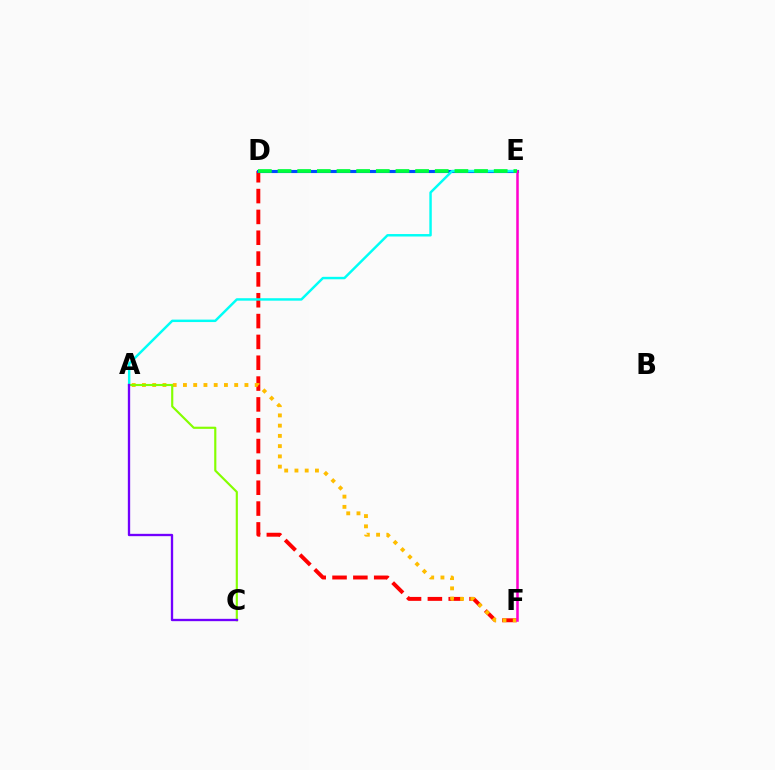{('D', 'F'): [{'color': '#ff0000', 'line_style': 'dashed', 'thickness': 2.83}], ('D', 'E'): [{'color': '#004bff', 'line_style': 'solid', 'thickness': 2.24}, {'color': '#00ff39', 'line_style': 'dashed', 'thickness': 2.67}], ('A', 'E'): [{'color': '#00fff6', 'line_style': 'solid', 'thickness': 1.77}], ('A', 'F'): [{'color': '#ffbd00', 'line_style': 'dotted', 'thickness': 2.78}], ('A', 'C'): [{'color': '#84ff00', 'line_style': 'solid', 'thickness': 1.55}, {'color': '#7200ff', 'line_style': 'solid', 'thickness': 1.68}], ('E', 'F'): [{'color': '#ff00cf', 'line_style': 'solid', 'thickness': 1.82}]}